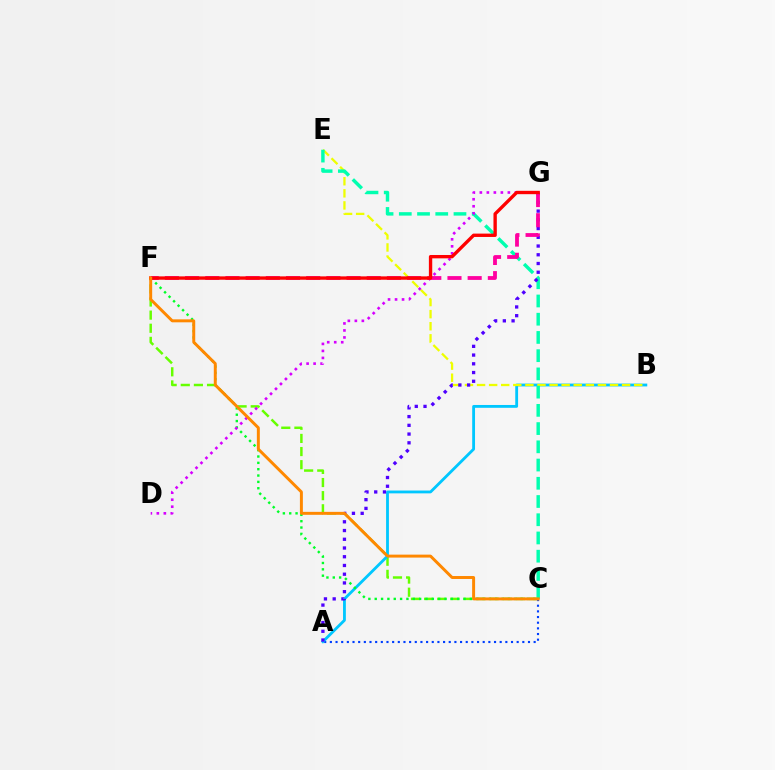{('A', 'C'): [{'color': '#003fff', 'line_style': 'dotted', 'thickness': 1.54}], ('C', 'F'): [{'color': '#66ff00', 'line_style': 'dashed', 'thickness': 1.78}, {'color': '#00ff27', 'line_style': 'dotted', 'thickness': 1.72}, {'color': '#ff8800', 'line_style': 'solid', 'thickness': 2.13}], ('A', 'B'): [{'color': '#00c7ff', 'line_style': 'solid', 'thickness': 2.03}], ('B', 'E'): [{'color': '#eeff00', 'line_style': 'dashed', 'thickness': 1.64}], ('C', 'E'): [{'color': '#00ffaf', 'line_style': 'dashed', 'thickness': 2.48}], ('A', 'G'): [{'color': '#4f00ff', 'line_style': 'dotted', 'thickness': 2.37}], ('D', 'G'): [{'color': '#d600ff', 'line_style': 'dotted', 'thickness': 1.9}], ('F', 'G'): [{'color': '#ff00a0', 'line_style': 'dashed', 'thickness': 2.74}, {'color': '#ff0000', 'line_style': 'solid', 'thickness': 2.42}]}